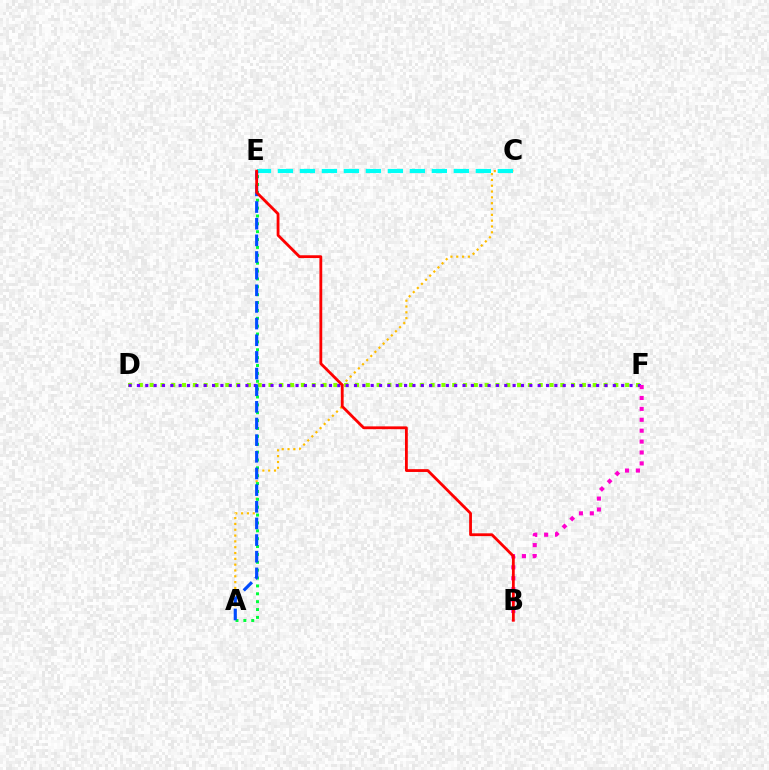{('A', 'C'): [{'color': '#ffbd00', 'line_style': 'dotted', 'thickness': 1.58}], ('D', 'F'): [{'color': '#84ff00', 'line_style': 'dotted', 'thickness': 2.94}, {'color': '#7200ff', 'line_style': 'dotted', 'thickness': 2.27}], ('A', 'E'): [{'color': '#00ff39', 'line_style': 'dotted', 'thickness': 2.14}, {'color': '#004bff', 'line_style': 'dashed', 'thickness': 2.26}], ('C', 'E'): [{'color': '#00fff6', 'line_style': 'dashed', 'thickness': 2.99}], ('B', 'F'): [{'color': '#ff00cf', 'line_style': 'dotted', 'thickness': 2.96}], ('B', 'E'): [{'color': '#ff0000', 'line_style': 'solid', 'thickness': 2.02}]}